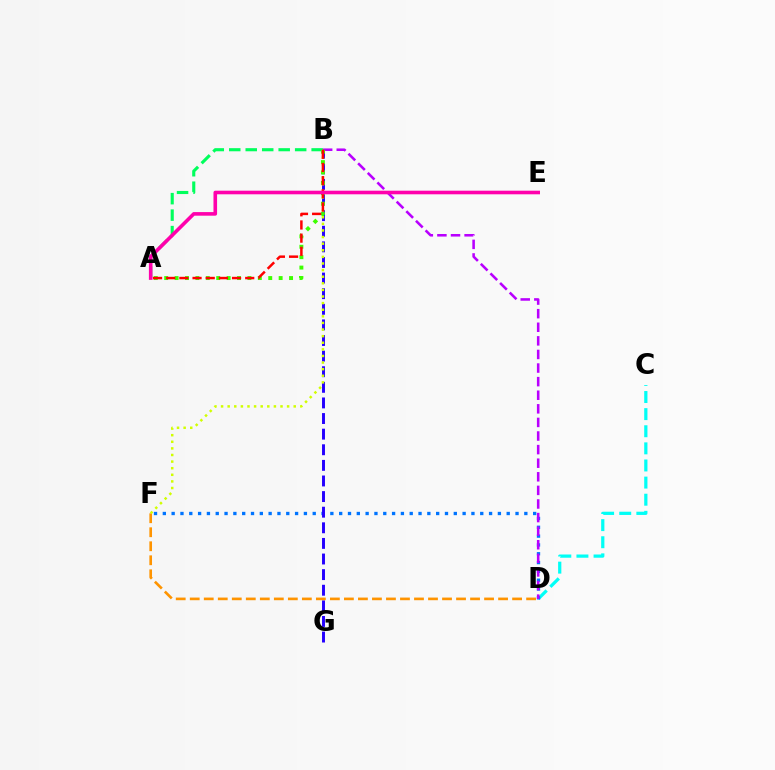{('C', 'D'): [{'color': '#00fff6', 'line_style': 'dashed', 'thickness': 2.33}], ('D', 'F'): [{'color': '#0074ff', 'line_style': 'dotted', 'thickness': 2.4}, {'color': '#ff9400', 'line_style': 'dashed', 'thickness': 1.9}], ('A', 'B'): [{'color': '#00ff5c', 'line_style': 'dashed', 'thickness': 2.24}, {'color': '#3dff00', 'line_style': 'dotted', 'thickness': 2.83}, {'color': '#ff0000', 'line_style': 'dashed', 'thickness': 1.79}], ('B', 'G'): [{'color': '#2500ff', 'line_style': 'dashed', 'thickness': 2.12}], ('B', 'D'): [{'color': '#b900ff', 'line_style': 'dashed', 'thickness': 1.85}], ('B', 'F'): [{'color': '#d1ff00', 'line_style': 'dotted', 'thickness': 1.79}], ('A', 'E'): [{'color': '#ff00ac', 'line_style': 'solid', 'thickness': 2.59}]}